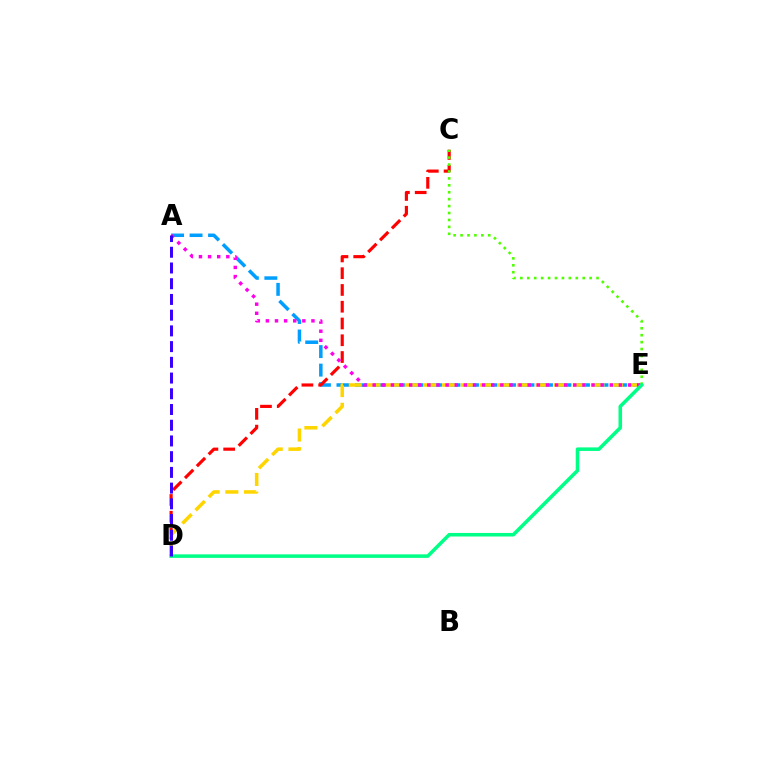{('A', 'E'): [{'color': '#009eff', 'line_style': 'dashed', 'thickness': 2.51}, {'color': '#ff00ed', 'line_style': 'dotted', 'thickness': 2.48}], ('C', 'D'): [{'color': '#ff0000', 'line_style': 'dashed', 'thickness': 2.28}], ('D', 'E'): [{'color': '#ffd500', 'line_style': 'dashed', 'thickness': 2.54}, {'color': '#00ff86', 'line_style': 'solid', 'thickness': 2.55}], ('C', 'E'): [{'color': '#4fff00', 'line_style': 'dotted', 'thickness': 1.88}], ('A', 'D'): [{'color': '#3700ff', 'line_style': 'dashed', 'thickness': 2.14}]}